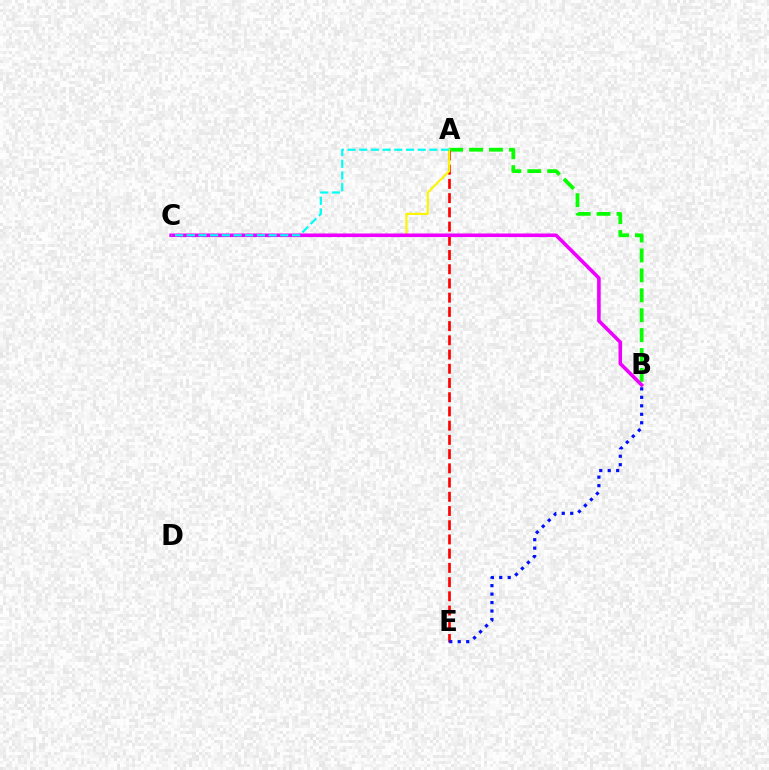{('A', 'B'): [{'color': '#08ff00', 'line_style': 'dashed', 'thickness': 2.7}], ('A', 'E'): [{'color': '#ff0000', 'line_style': 'dashed', 'thickness': 1.93}], ('A', 'C'): [{'color': '#fcf500', 'line_style': 'solid', 'thickness': 1.54}, {'color': '#00fff6', 'line_style': 'dashed', 'thickness': 1.59}], ('B', 'C'): [{'color': '#ee00ff', 'line_style': 'solid', 'thickness': 2.58}], ('B', 'E'): [{'color': '#0010ff', 'line_style': 'dotted', 'thickness': 2.3}]}